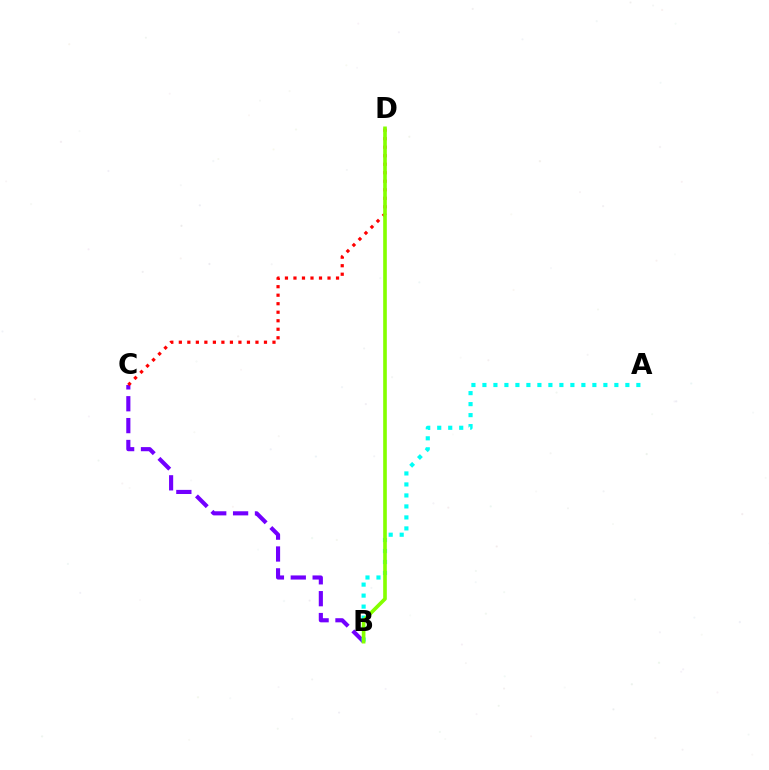{('B', 'C'): [{'color': '#7200ff', 'line_style': 'dashed', 'thickness': 2.97}], ('A', 'B'): [{'color': '#00fff6', 'line_style': 'dotted', 'thickness': 2.99}], ('C', 'D'): [{'color': '#ff0000', 'line_style': 'dotted', 'thickness': 2.31}], ('B', 'D'): [{'color': '#84ff00', 'line_style': 'solid', 'thickness': 2.62}]}